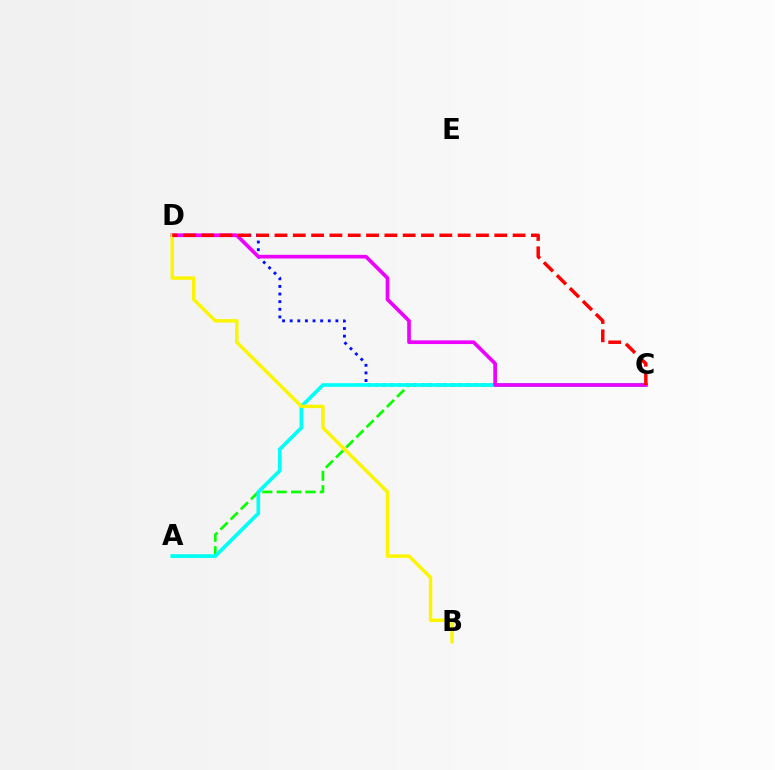{('C', 'D'): [{'color': '#0010ff', 'line_style': 'dotted', 'thickness': 2.07}, {'color': '#ee00ff', 'line_style': 'solid', 'thickness': 2.64}, {'color': '#ff0000', 'line_style': 'dashed', 'thickness': 2.49}], ('A', 'C'): [{'color': '#08ff00', 'line_style': 'dashed', 'thickness': 1.95}, {'color': '#00fff6', 'line_style': 'solid', 'thickness': 2.64}], ('B', 'D'): [{'color': '#fcf500', 'line_style': 'solid', 'thickness': 2.48}]}